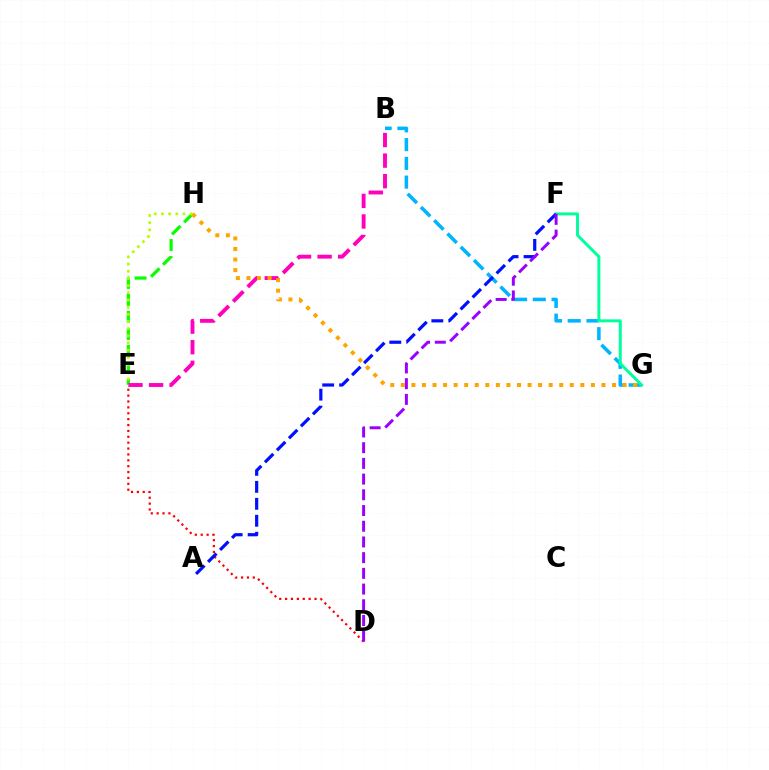{('B', 'G'): [{'color': '#00b5ff', 'line_style': 'dashed', 'thickness': 2.55}], ('E', 'H'): [{'color': '#08ff00', 'line_style': 'dashed', 'thickness': 2.31}, {'color': '#b3ff00', 'line_style': 'dotted', 'thickness': 1.95}], ('F', 'G'): [{'color': '#00ff9d', 'line_style': 'solid', 'thickness': 2.13}], ('D', 'E'): [{'color': '#ff0000', 'line_style': 'dotted', 'thickness': 1.6}], ('B', 'E'): [{'color': '#ff00bd', 'line_style': 'dashed', 'thickness': 2.79}], ('G', 'H'): [{'color': '#ffa500', 'line_style': 'dotted', 'thickness': 2.87}], ('A', 'F'): [{'color': '#0010ff', 'line_style': 'dashed', 'thickness': 2.31}], ('D', 'F'): [{'color': '#9b00ff', 'line_style': 'dashed', 'thickness': 2.13}]}